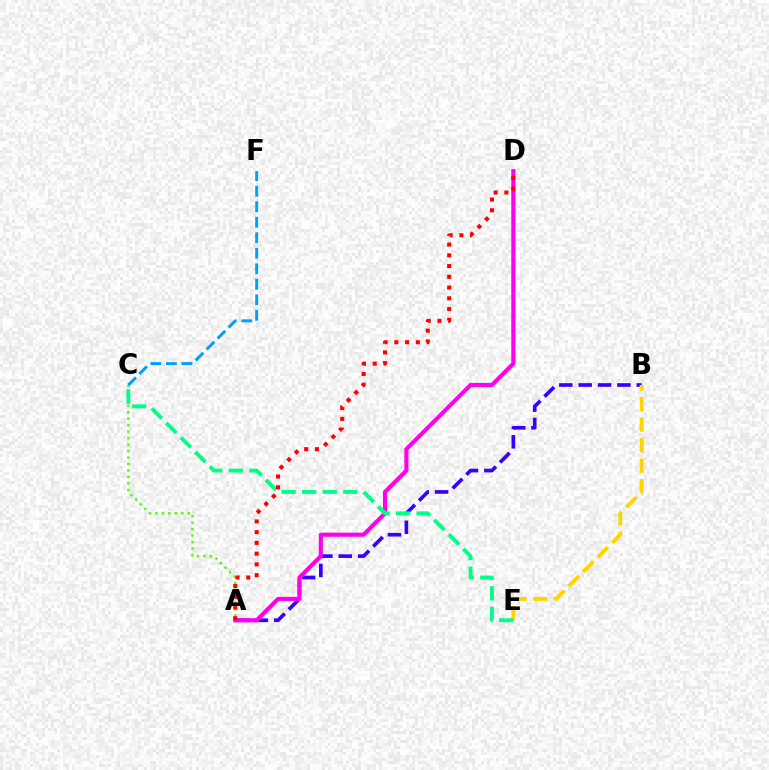{('A', 'B'): [{'color': '#3700ff', 'line_style': 'dashed', 'thickness': 2.63}], ('A', 'C'): [{'color': '#4fff00', 'line_style': 'dotted', 'thickness': 1.76}], ('A', 'D'): [{'color': '#ff00ed', 'line_style': 'solid', 'thickness': 2.96}, {'color': '#ff0000', 'line_style': 'dotted', 'thickness': 2.92}], ('B', 'E'): [{'color': '#ffd500', 'line_style': 'dashed', 'thickness': 2.79}], ('C', 'E'): [{'color': '#00ff86', 'line_style': 'dashed', 'thickness': 2.79}], ('C', 'F'): [{'color': '#009eff', 'line_style': 'dashed', 'thickness': 2.11}]}